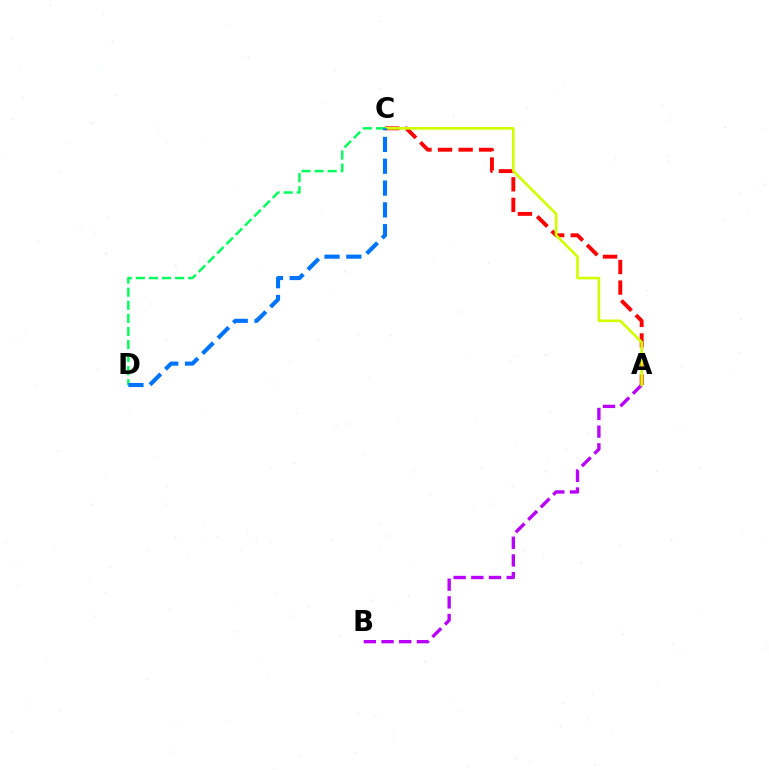{('A', 'C'): [{'color': '#ff0000', 'line_style': 'dashed', 'thickness': 2.79}, {'color': '#d1ff00', 'line_style': 'solid', 'thickness': 1.92}], ('A', 'B'): [{'color': '#b900ff', 'line_style': 'dashed', 'thickness': 2.4}], ('C', 'D'): [{'color': '#00ff5c', 'line_style': 'dashed', 'thickness': 1.78}, {'color': '#0074ff', 'line_style': 'dashed', 'thickness': 2.96}]}